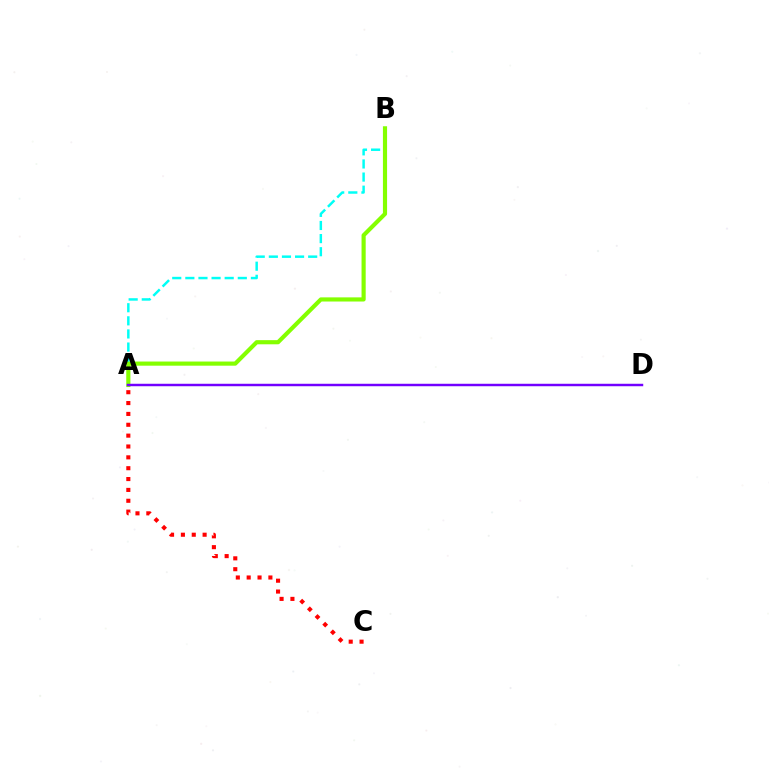{('A', 'B'): [{'color': '#00fff6', 'line_style': 'dashed', 'thickness': 1.78}, {'color': '#84ff00', 'line_style': 'solid', 'thickness': 2.99}], ('A', 'D'): [{'color': '#7200ff', 'line_style': 'solid', 'thickness': 1.77}], ('A', 'C'): [{'color': '#ff0000', 'line_style': 'dotted', 'thickness': 2.95}]}